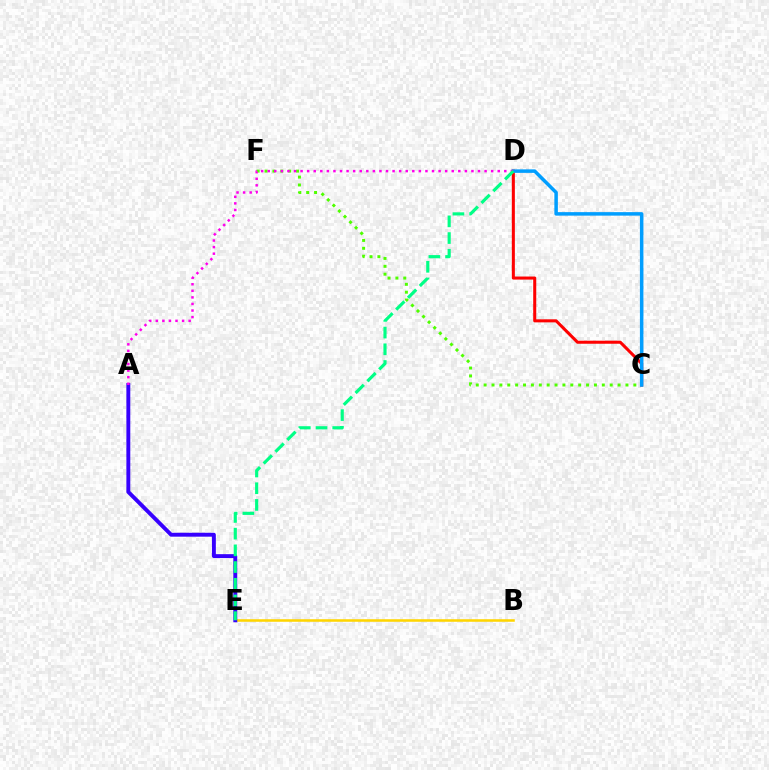{('C', 'F'): [{'color': '#4fff00', 'line_style': 'dotted', 'thickness': 2.14}], ('B', 'E'): [{'color': '#ffd500', 'line_style': 'solid', 'thickness': 1.84}], ('C', 'D'): [{'color': '#ff0000', 'line_style': 'solid', 'thickness': 2.2}, {'color': '#009eff', 'line_style': 'solid', 'thickness': 2.52}], ('A', 'E'): [{'color': '#3700ff', 'line_style': 'solid', 'thickness': 2.81}], ('A', 'D'): [{'color': '#ff00ed', 'line_style': 'dotted', 'thickness': 1.79}], ('D', 'E'): [{'color': '#00ff86', 'line_style': 'dashed', 'thickness': 2.27}]}